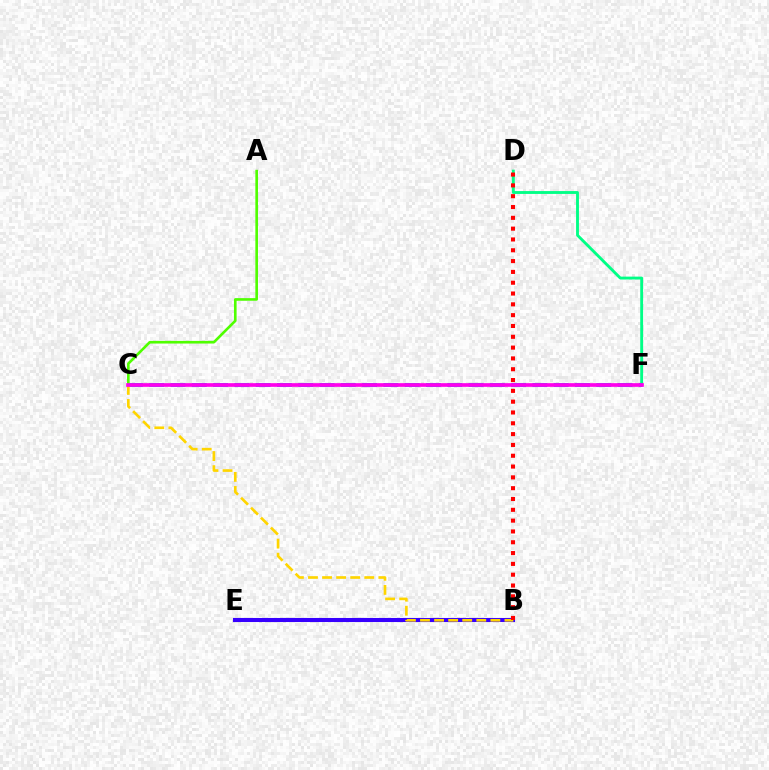{('D', 'F'): [{'color': '#00ff86', 'line_style': 'solid', 'thickness': 2.06}], ('C', 'F'): [{'color': '#009eff', 'line_style': 'dashed', 'thickness': 2.89}, {'color': '#ff00ed', 'line_style': 'solid', 'thickness': 2.64}], ('B', 'E'): [{'color': '#3700ff', 'line_style': 'solid', 'thickness': 2.92}], ('B', 'C'): [{'color': '#ffd500', 'line_style': 'dashed', 'thickness': 1.91}], ('A', 'C'): [{'color': '#4fff00', 'line_style': 'solid', 'thickness': 1.89}], ('B', 'D'): [{'color': '#ff0000', 'line_style': 'dotted', 'thickness': 2.94}]}